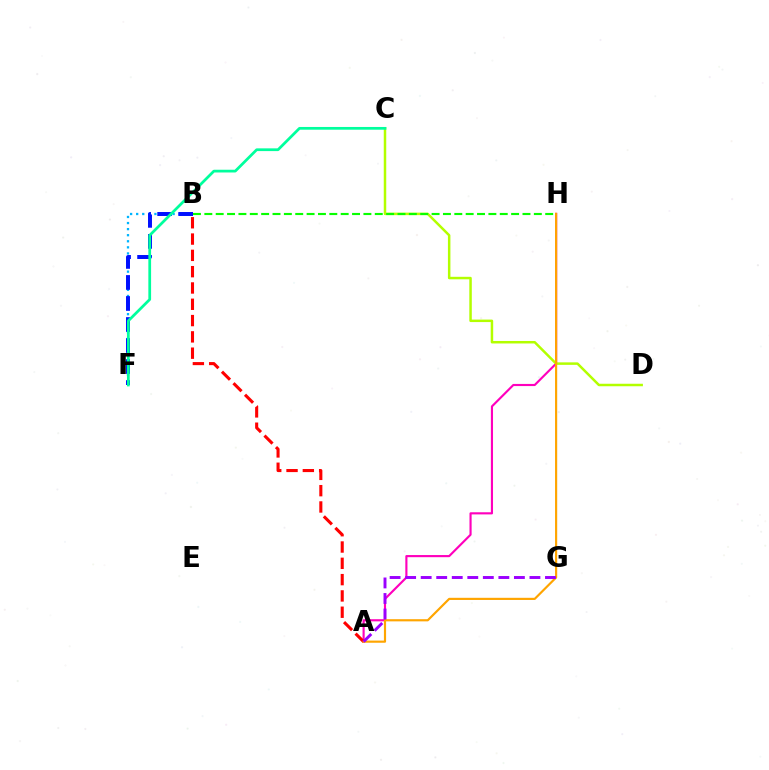{('A', 'H'): [{'color': '#ff00bd', 'line_style': 'solid', 'thickness': 1.54}, {'color': '#ffa500', 'line_style': 'solid', 'thickness': 1.56}], ('B', 'F'): [{'color': '#00b5ff', 'line_style': 'dotted', 'thickness': 1.65}, {'color': '#0010ff', 'line_style': 'dashed', 'thickness': 2.86}], ('C', 'D'): [{'color': '#b3ff00', 'line_style': 'solid', 'thickness': 1.79}], ('B', 'H'): [{'color': '#08ff00', 'line_style': 'dashed', 'thickness': 1.54}], ('A', 'B'): [{'color': '#ff0000', 'line_style': 'dashed', 'thickness': 2.21}], ('C', 'F'): [{'color': '#00ff9d', 'line_style': 'solid', 'thickness': 1.97}], ('A', 'G'): [{'color': '#9b00ff', 'line_style': 'dashed', 'thickness': 2.11}]}